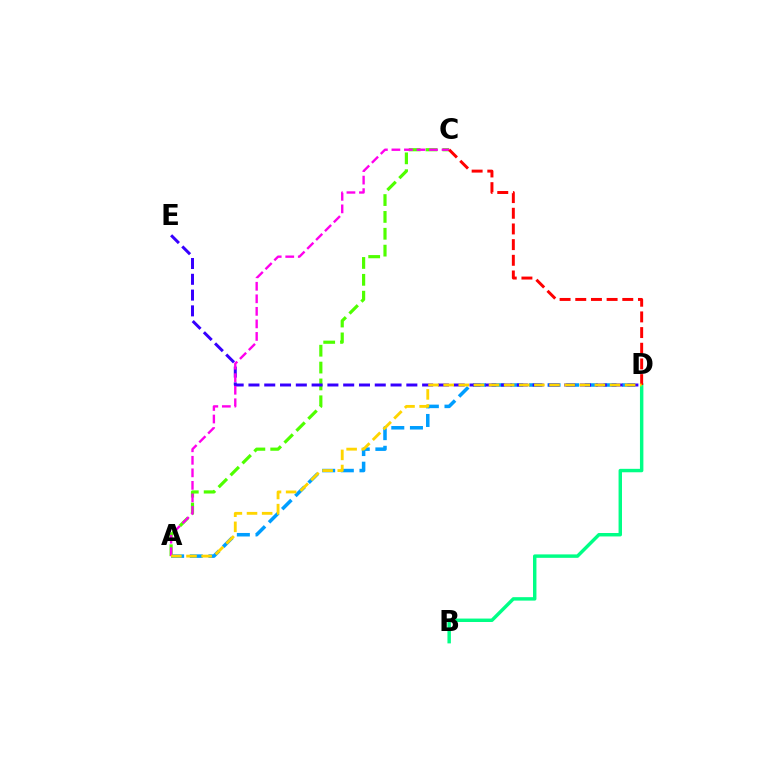{('A', 'D'): [{'color': '#009eff', 'line_style': 'dashed', 'thickness': 2.53}, {'color': '#ffd500', 'line_style': 'dashed', 'thickness': 2.05}], ('A', 'C'): [{'color': '#4fff00', 'line_style': 'dashed', 'thickness': 2.29}, {'color': '#ff00ed', 'line_style': 'dashed', 'thickness': 1.7}], ('D', 'E'): [{'color': '#3700ff', 'line_style': 'dashed', 'thickness': 2.14}], ('B', 'D'): [{'color': '#00ff86', 'line_style': 'solid', 'thickness': 2.48}], ('C', 'D'): [{'color': '#ff0000', 'line_style': 'dashed', 'thickness': 2.13}]}